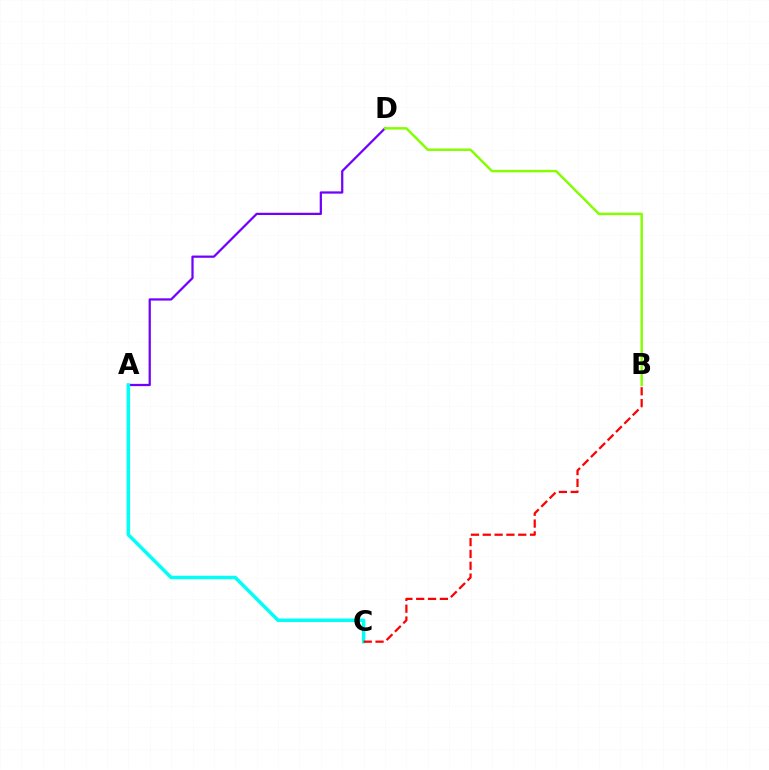{('A', 'D'): [{'color': '#7200ff', 'line_style': 'solid', 'thickness': 1.61}], ('B', 'D'): [{'color': '#84ff00', 'line_style': 'solid', 'thickness': 1.77}], ('A', 'C'): [{'color': '#00fff6', 'line_style': 'solid', 'thickness': 2.51}], ('B', 'C'): [{'color': '#ff0000', 'line_style': 'dashed', 'thickness': 1.61}]}